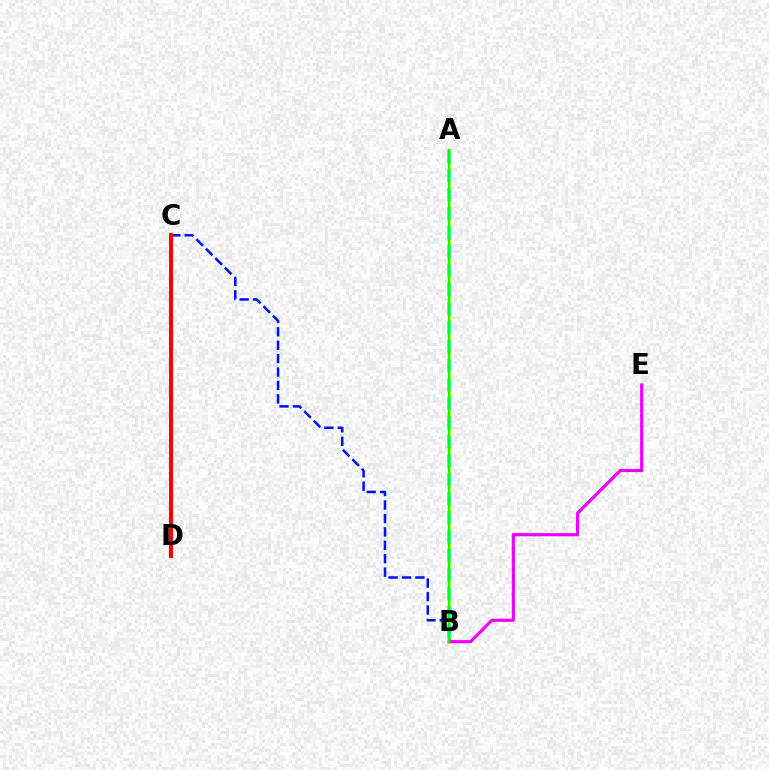{('A', 'B'): [{'color': '#fcf500', 'line_style': 'solid', 'thickness': 2.33}, {'color': '#00fff6', 'line_style': 'dashed', 'thickness': 2.58}, {'color': '#08ff00', 'line_style': 'solid', 'thickness': 1.67}], ('B', 'C'): [{'color': '#0010ff', 'line_style': 'dashed', 'thickness': 1.82}], ('C', 'D'): [{'color': '#ff0000', 'line_style': 'solid', 'thickness': 2.91}], ('B', 'E'): [{'color': '#ee00ff', 'line_style': 'solid', 'thickness': 2.25}]}